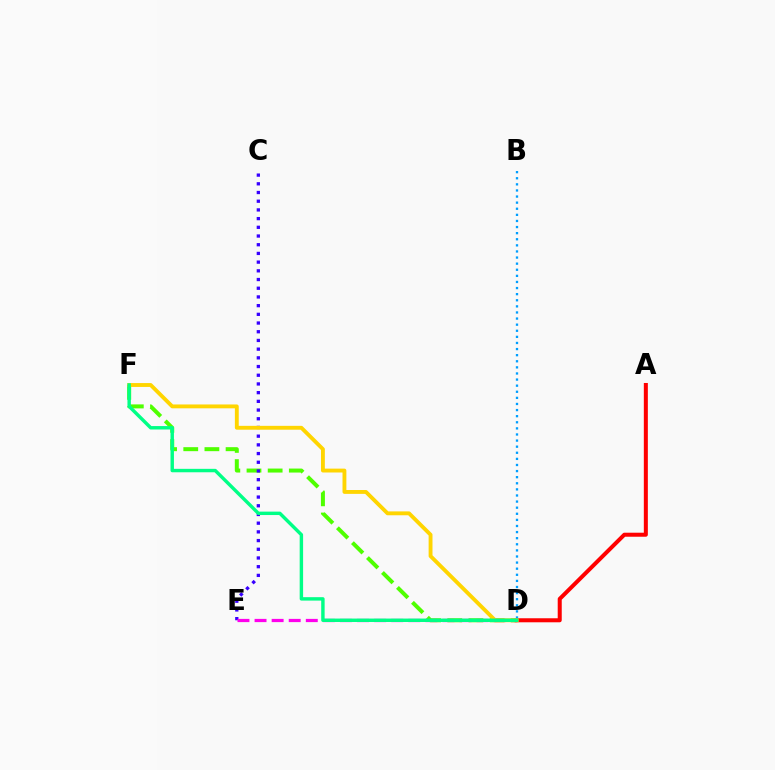{('A', 'D'): [{'color': '#ff0000', 'line_style': 'solid', 'thickness': 2.89}], ('D', 'F'): [{'color': '#4fff00', 'line_style': 'dashed', 'thickness': 2.87}, {'color': '#ffd500', 'line_style': 'solid', 'thickness': 2.78}, {'color': '#00ff86', 'line_style': 'solid', 'thickness': 2.47}], ('C', 'E'): [{'color': '#3700ff', 'line_style': 'dotted', 'thickness': 2.36}], ('B', 'D'): [{'color': '#009eff', 'line_style': 'dotted', 'thickness': 1.66}], ('D', 'E'): [{'color': '#ff00ed', 'line_style': 'dashed', 'thickness': 2.32}]}